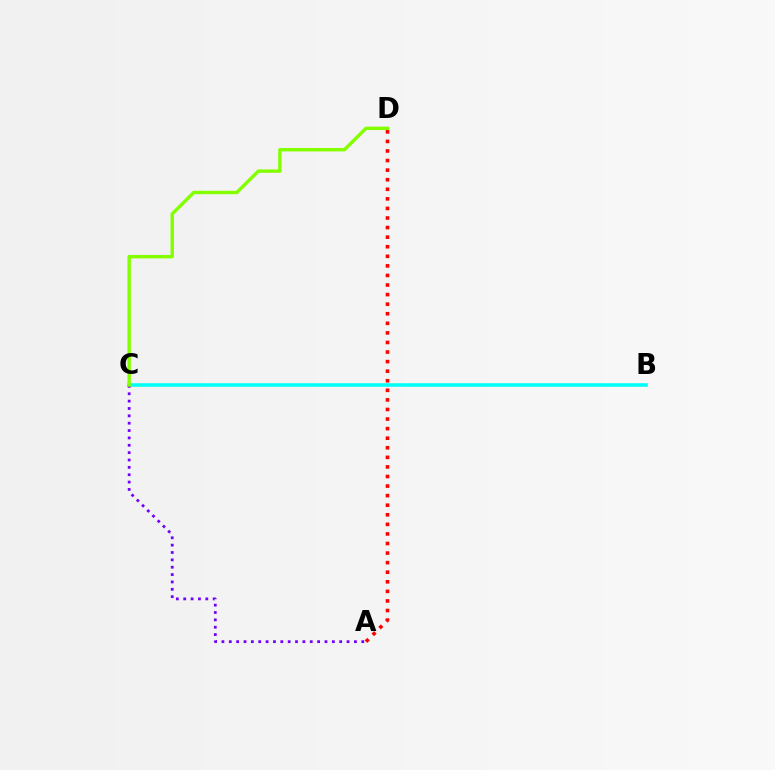{('B', 'C'): [{'color': '#00fff6', 'line_style': 'solid', 'thickness': 2.55}], ('A', 'C'): [{'color': '#7200ff', 'line_style': 'dotted', 'thickness': 2.0}], ('A', 'D'): [{'color': '#ff0000', 'line_style': 'dotted', 'thickness': 2.6}], ('C', 'D'): [{'color': '#84ff00', 'line_style': 'solid', 'thickness': 2.45}]}